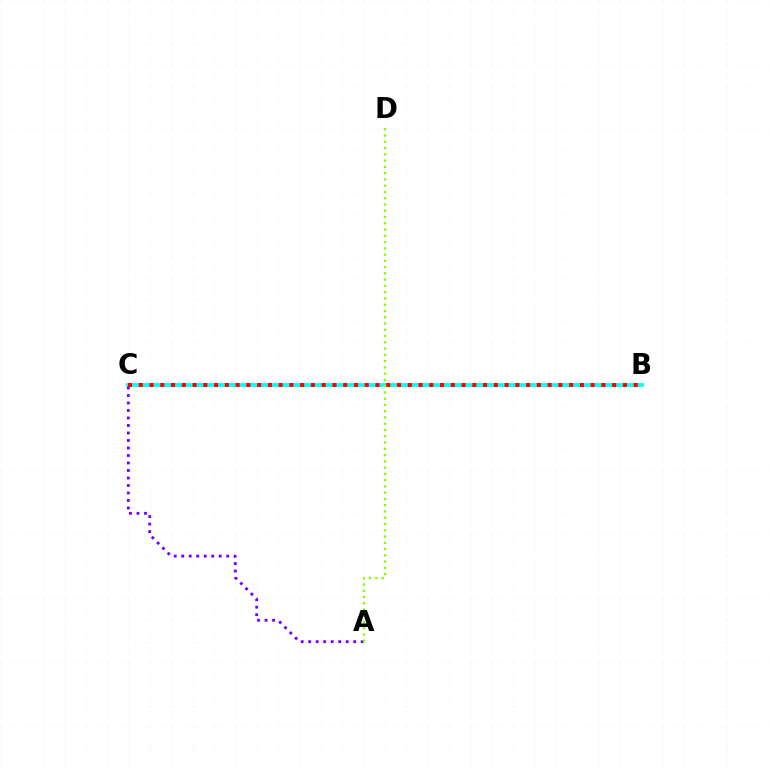{('B', 'C'): [{'color': '#00fff6', 'line_style': 'solid', 'thickness': 2.7}, {'color': '#ff0000', 'line_style': 'dotted', 'thickness': 2.92}], ('A', 'C'): [{'color': '#7200ff', 'line_style': 'dotted', 'thickness': 2.04}], ('A', 'D'): [{'color': '#84ff00', 'line_style': 'dotted', 'thickness': 1.7}]}